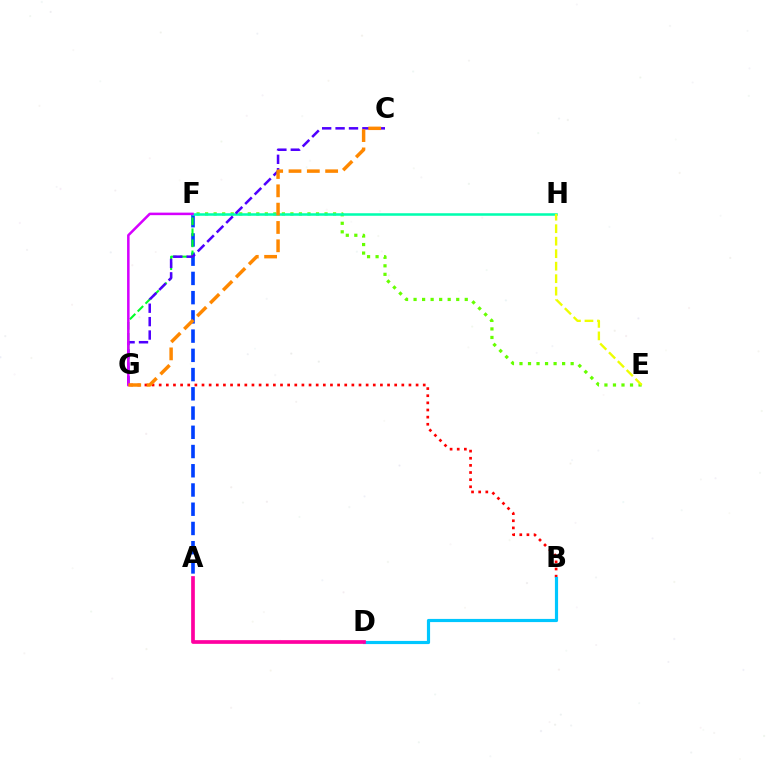{('E', 'F'): [{'color': '#66ff00', 'line_style': 'dotted', 'thickness': 2.32}], ('A', 'F'): [{'color': '#003fff', 'line_style': 'dashed', 'thickness': 2.61}], ('B', 'G'): [{'color': '#ff0000', 'line_style': 'dotted', 'thickness': 1.94}], ('F', 'H'): [{'color': '#00ffaf', 'line_style': 'solid', 'thickness': 1.82}], ('B', 'D'): [{'color': '#00c7ff', 'line_style': 'solid', 'thickness': 2.28}], ('E', 'H'): [{'color': '#eeff00', 'line_style': 'dashed', 'thickness': 1.7}], ('F', 'G'): [{'color': '#00ff27', 'line_style': 'dashed', 'thickness': 1.5}, {'color': '#d600ff', 'line_style': 'solid', 'thickness': 1.82}], ('C', 'G'): [{'color': '#4f00ff', 'line_style': 'dashed', 'thickness': 1.82}, {'color': '#ff8800', 'line_style': 'dashed', 'thickness': 2.49}], ('A', 'D'): [{'color': '#ff00a0', 'line_style': 'solid', 'thickness': 2.67}]}